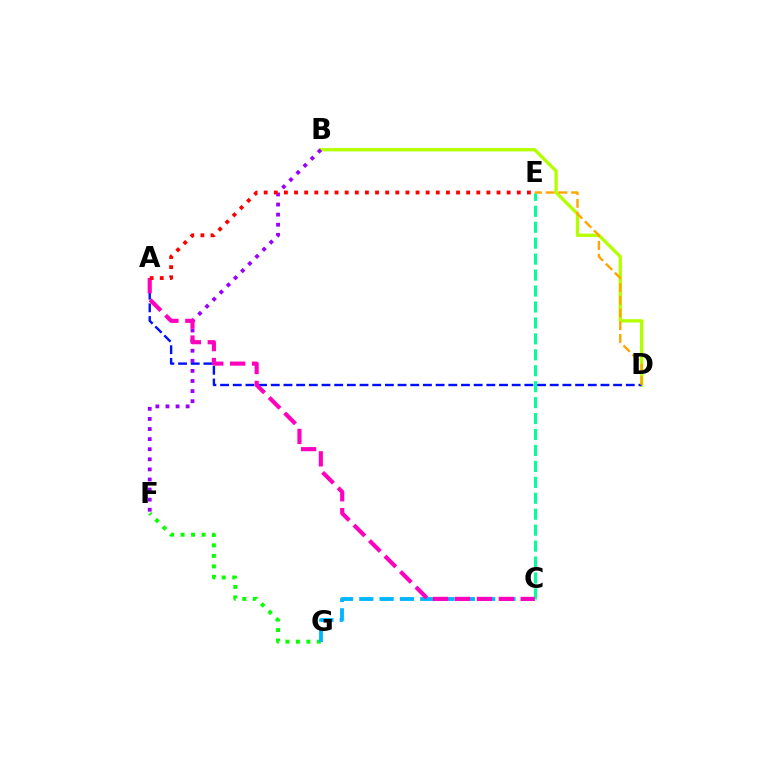{('F', 'G'): [{'color': '#08ff00', 'line_style': 'dotted', 'thickness': 2.85}], ('B', 'D'): [{'color': '#b3ff00', 'line_style': 'solid', 'thickness': 2.38}], ('B', 'F'): [{'color': '#9b00ff', 'line_style': 'dotted', 'thickness': 2.74}], ('C', 'G'): [{'color': '#00b5ff', 'line_style': 'dashed', 'thickness': 2.76}], ('A', 'D'): [{'color': '#0010ff', 'line_style': 'dashed', 'thickness': 1.72}], ('C', 'E'): [{'color': '#00ff9d', 'line_style': 'dashed', 'thickness': 2.17}], ('A', 'C'): [{'color': '#ff00bd', 'line_style': 'dashed', 'thickness': 2.98}], ('D', 'E'): [{'color': '#ffa500', 'line_style': 'dashed', 'thickness': 1.73}], ('A', 'E'): [{'color': '#ff0000', 'line_style': 'dotted', 'thickness': 2.75}]}